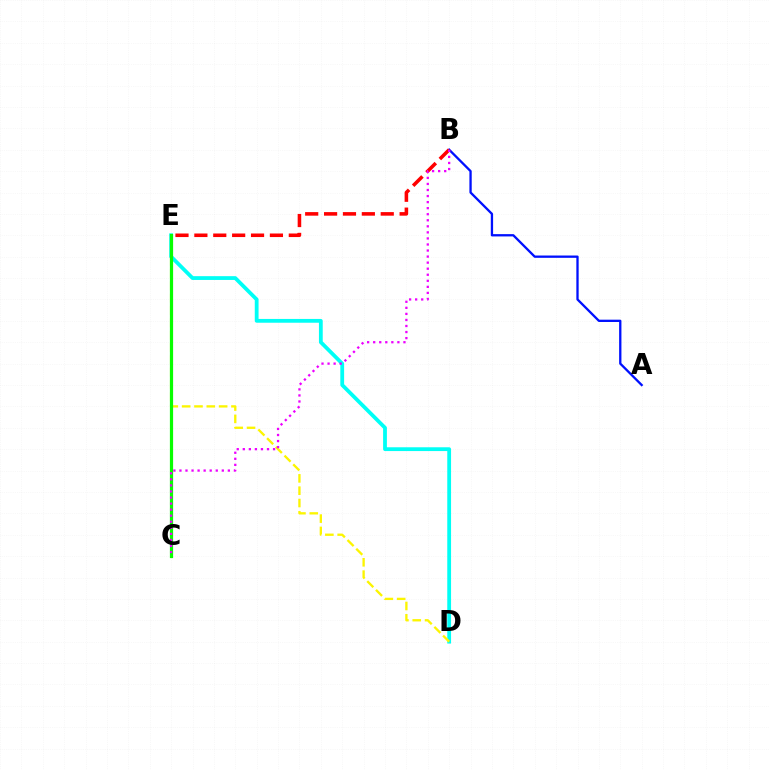{('D', 'E'): [{'color': '#00fff6', 'line_style': 'solid', 'thickness': 2.73}, {'color': '#fcf500', 'line_style': 'dashed', 'thickness': 1.67}], ('C', 'E'): [{'color': '#08ff00', 'line_style': 'solid', 'thickness': 2.31}], ('A', 'B'): [{'color': '#0010ff', 'line_style': 'solid', 'thickness': 1.66}], ('B', 'E'): [{'color': '#ff0000', 'line_style': 'dashed', 'thickness': 2.57}], ('B', 'C'): [{'color': '#ee00ff', 'line_style': 'dotted', 'thickness': 1.64}]}